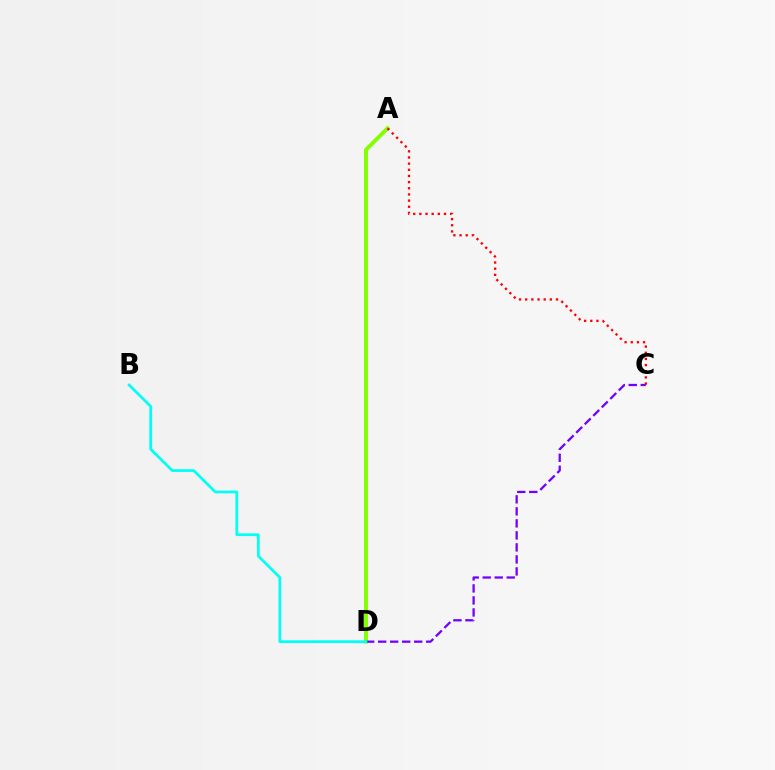{('A', 'D'): [{'color': '#84ff00', 'line_style': 'solid', 'thickness': 2.82}], ('C', 'D'): [{'color': '#7200ff', 'line_style': 'dashed', 'thickness': 1.63}], ('A', 'C'): [{'color': '#ff0000', 'line_style': 'dotted', 'thickness': 1.67}], ('B', 'D'): [{'color': '#00fff6', 'line_style': 'solid', 'thickness': 1.97}]}